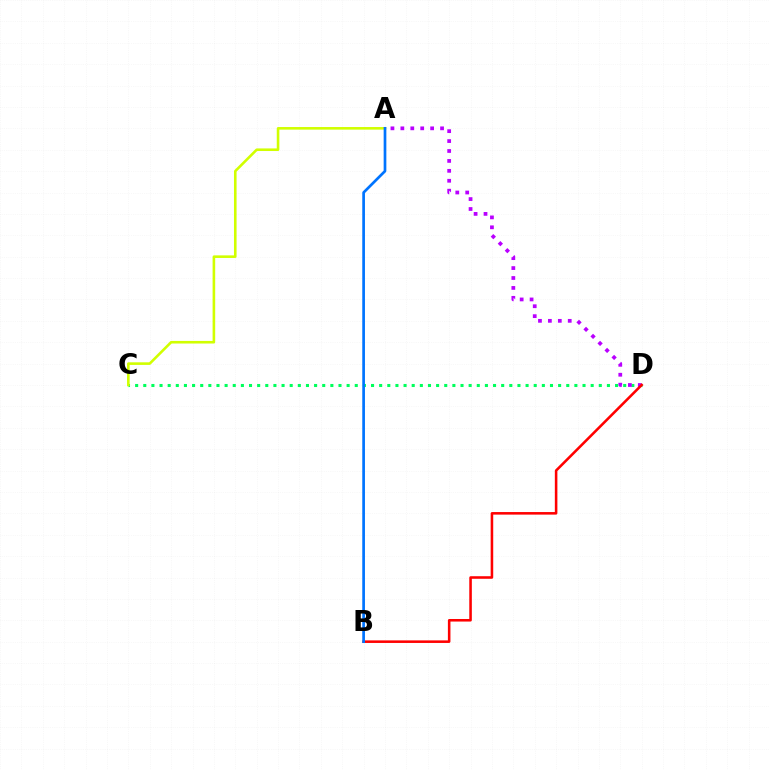{('C', 'D'): [{'color': '#00ff5c', 'line_style': 'dotted', 'thickness': 2.21}], ('A', 'D'): [{'color': '#b900ff', 'line_style': 'dotted', 'thickness': 2.7}], ('B', 'D'): [{'color': '#ff0000', 'line_style': 'solid', 'thickness': 1.84}], ('A', 'C'): [{'color': '#d1ff00', 'line_style': 'solid', 'thickness': 1.87}], ('A', 'B'): [{'color': '#0074ff', 'line_style': 'solid', 'thickness': 1.94}]}